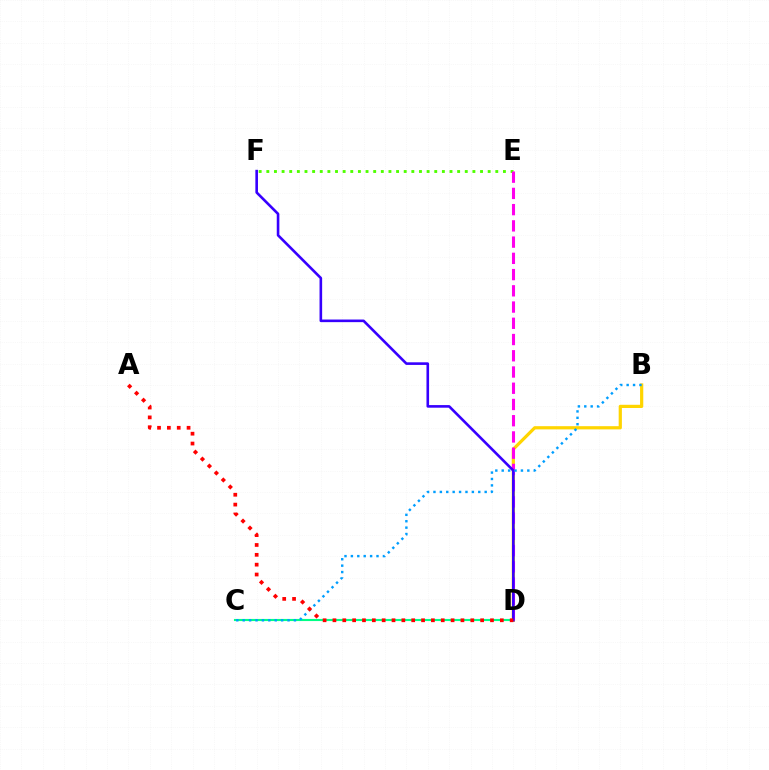{('B', 'D'): [{'color': '#ffd500', 'line_style': 'solid', 'thickness': 2.31}], ('E', 'F'): [{'color': '#4fff00', 'line_style': 'dotted', 'thickness': 2.07}], ('D', 'E'): [{'color': '#ff00ed', 'line_style': 'dashed', 'thickness': 2.21}], ('C', 'D'): [{'color': '#00ff86', 'line_style': 'solid', 'thickness': 1.53}], ('D', 'F'): [{'color': '#3700ff', 'line_style': 'solid', 'thickness': 1.88}], ('B', 'C'): [{'color': '#009eff', 'line_style': 'dotted', 'thickness': 1.74}], ('A', 'D'): [{'color': '#ff0000', 'line_style': 'dotted', 'thickness': 2.68}]}